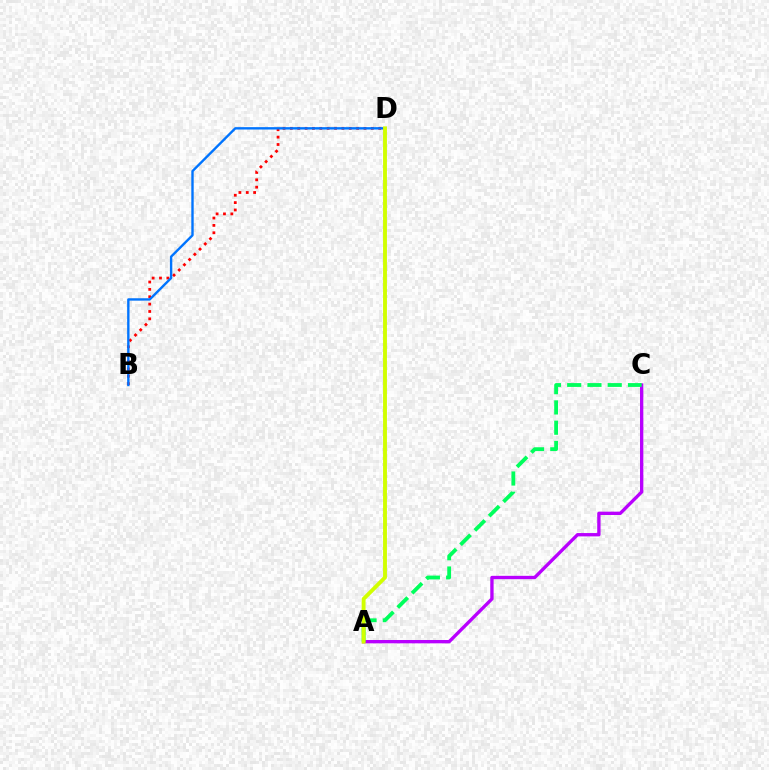{('A', 'C'): [{'color': '#b900ff', 'line_style': 'solid', 'thickness': 2.4}, {'color': '#00ff5c', 'line_style': 'dashed', 'thickness': 2.75}], ('B', 'D'): [{'color': '#ff0000', 'line_style': 'dotted', 'thickness': 2.0}, {'color': '#0074ff', 'line_style': 'solid', 'thickness': 1.71}], ('A', 'D'): [{'color': '#d1ff00', 'line_style': 'solid', 'thickness': 2.79}]}